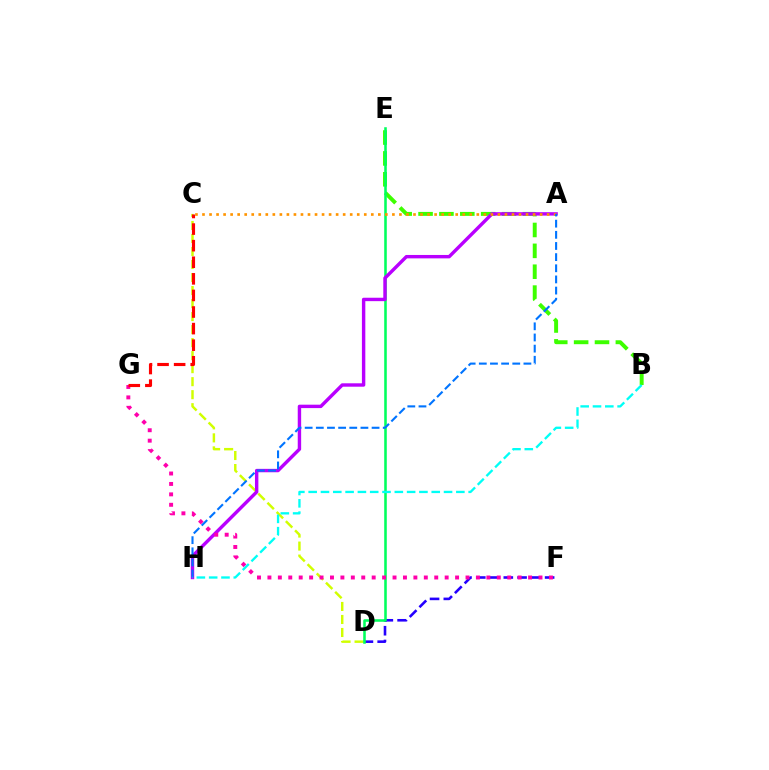{('D', 'F'): [{'color': '#2500ff', 'line_style': 'dashed', 'thickness': 1.87}], ('B', 'E'): [{'color': '#3dff00', 'line_style': 'dashed', 'thickness': 2.84}], ('C', 'D'): [{'color': '#d1ff00', 'line_style': 'dashed', 'thickness': 1.77}], ('D', 'E'): [{'color': '#00ff5c', 'line_style': 'solid', 'thickness': 1.85}], ('A', 'H'): [{'color': '#b900ff', 'line_style': 'solid', 'thickness': 2.45}, {'color': '#0074ff', 'line_style': 'dashed', 'thickness': 1.51}], ('A', 'C'): [{'color': '#ff9400', 'line_style': 'dotted', 'thickness': 1.91}], ('F', 'G'): [{'color': '#ff00ac', 'line_style': 'dotted', 'thickness': 2.83}], ('C', 'G'): [{'color': '#ff0000', 'line_style': 'dashed', 'thickness': 2.25}], ('B', 'H'): [{'color': '#00fff6', 'line_style': 'dashed', 'thickness': 1.67}]}